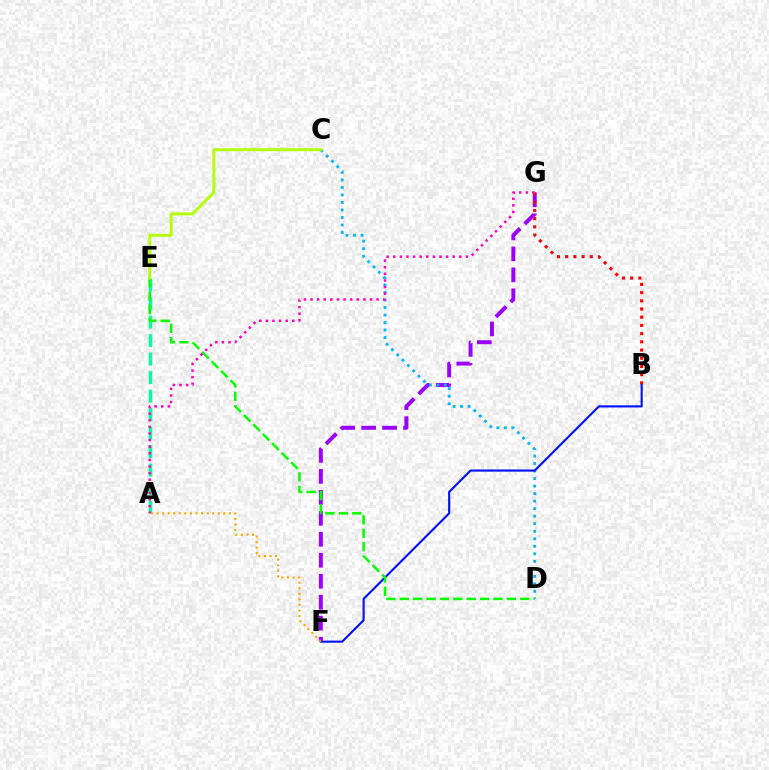{('F', 'G'): [{'color': '#9b00ff', 'line_style': 'dashed', 'thickness': 2.85}], ('C', 'D'): [{'color': '#00b5ff', 'line_style': 'dotted', 'thickness': 2.04}], ('A', 'E'): [{'color': '#00ff9d', 'line_style': 'dashed', 'thickness': 2.51}], ('B', 'G'): [{'color': '#ff0000', 'line_style': 'dotted', 'thickness': 2.23}], ('B', 'F'): [{'color': '#0010ff', 'line_style': 'solid', 'thickness': 1.53}], ('D', 'E'): [{'color': '#08ff00', 'line_style': 'dashed', 'thickness': 1.82}], ('C', 'E'): [{'color': '#b3ff00', 'line_style': 'solid', 'thickness': 2.1}], ('A', 'G'): [{'color': '#ff00bd', 'line_style': 'dotted', 'thickness': 1.79}], ('A', 'F'): [{'color': '#ffa500', 'line_style': 'dotted', 'thickness': 1.51}]}